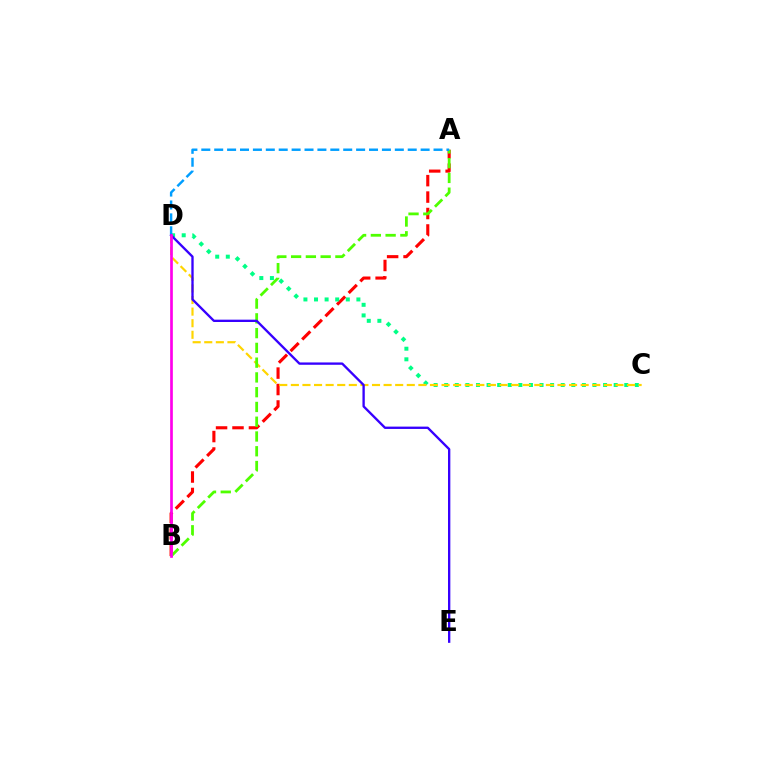{('A', 'B'): [{'color': '#ff0000', 'line_style': 'dashed', 'thickness': 2.23}, {'color': '#4fff00', 'line_style': 'dashed', 'thickness': 2.01}], ('C', 'D'): [{'color': '#00ff86', 'line_style': 'dotted', 'thickness': 2.88}, {'color': '#ffd500', 'line_style': 'dashed', 'thickness': 1.57}], ('A', 'D'): [{'color': '#009eff', 'line_style': 'dashed', 'thickness': 1.75}], ('D', 'E'): [{'color': '#3700ff', 'line_style': 'solid', 'thickness': 1.68}], ('B', 'D'): [{'color': '#ff00ed', 'line_style': 'solid', 'thickness': 1.94}]}